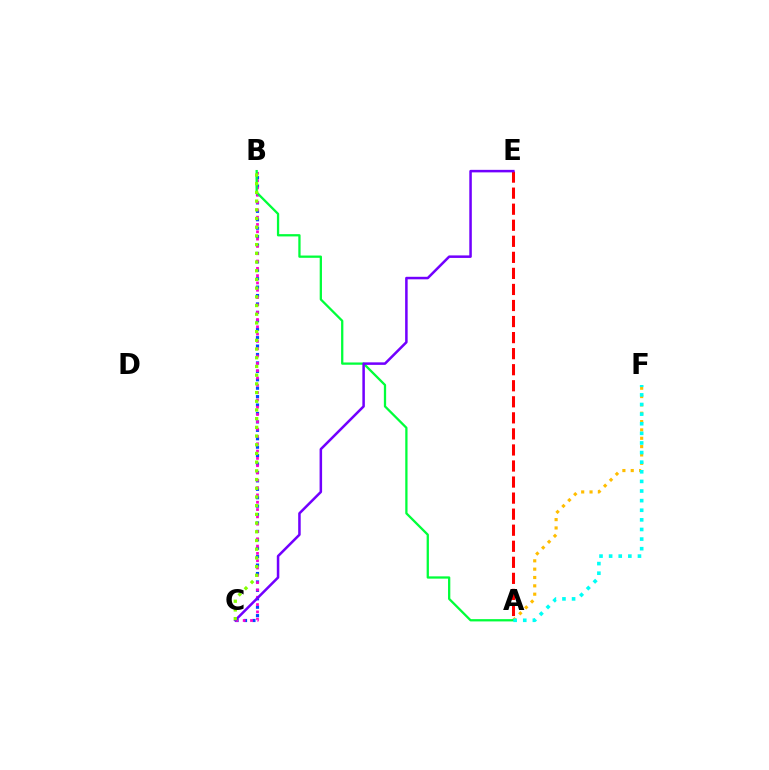{('B', 'C'): [{'color': '#004bff', 'line_style': 'dotted', 'thickness': 2.29}, {'color': '#ff00cf', 'line_style': 'dotted', 'thickness': 1.99}, {'color': '#84ff00', 'line_style': 'dotted', 'thickness': 2.36}], ('A', 'F'): [{'color': '#ffbd00', 'line_style': 'dotted', 'thickness': 2.27}, {'color': '#00fff6', 'line_style': 'dotted', 'thickness': 2.61}], ('A', 'B'): [{'color': '#00ff39', 'line_style': 'solid', 'thickness': 1.64}], ('A', 'E'): [{'color': '#ff0000', 'line_style': 'dashed', 'thickness': 2.18}], ('C', 'E'): [{'color': '#7200ff', 'line_style': 'solid', 'thickness': 1.81}]}